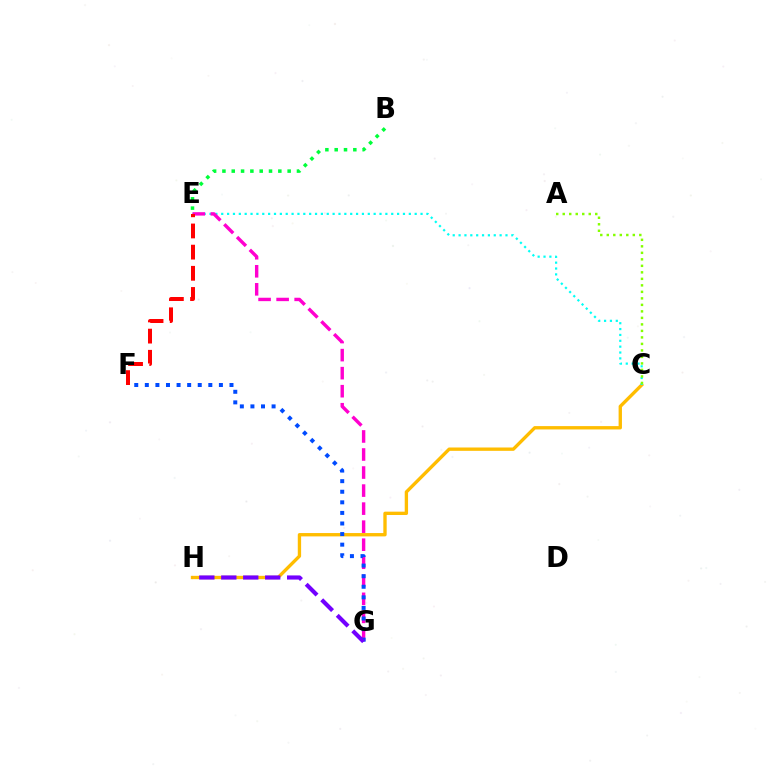{('C', 'H'): [{'color': '#ffbd00', 'line_style': 'solid', 'thickness': 2.41}], ('C', 'E'): [{'color': '#00fff6', 'line_style': 'dotted', 'thickness': 1.59}], ('E', 'G'): [{'color': '#ff00cf', 'line_style': 'dashed', 'thickness': 2.45}], ('A', 'C'): [{'color': '#84ff00', 'line_style': 'dotted', 'thickness': 1.77}], ('F', 'G'): [{'color': '#004bff', 'line_style': 'dotted', 'thickness': 2.88}], ('E', 'F'): [{'color': '#ff0000', 'line_style': 'dashed', 'thickness': 2.88}], ('B', 'E'): [{'color': '#00ff39', 'line_style': 'dotted', 'thickness': 2.53}], ('G', 'H'): [{'color': '#7200ff', 'line_style': 'dashed', 'thickness': 2.98}]}